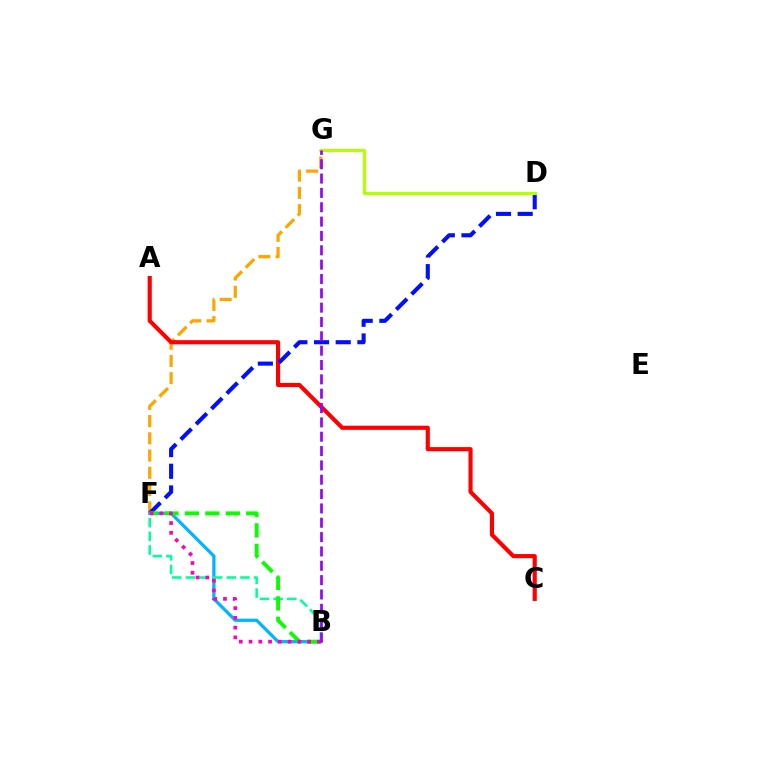{('F', 'G'): [{'color': '#ffa500', 'line_style': 'dashed', 'thickness': 2.34}], ('A', 'C'): [{'color': '#ff0000', 'line_style': 'solid', 'thickness': 2.97}], ('D', 'F'): [{'color': '#0010ff', 'line_style': 'dashed', 'thickness': 2.95}], ('B', 'F'): [{'color': '#00b5ff', 'line_style': 'solid', 'thickness': 2.33}, {'color': '#00ff9d', 'line_style': 'dashed', 'thickness': 1.85}, {'color': '#08ff00', 'line_style': 'dashed', 'thickness': 2.78}, {'color': '#ff00bd', 'line_style': 'dotted', 'thickness': 2.65}], ('D', 'G'): [{'color': '#b3ff00', 'line_style': 'solid', 'thickness': 2.27}], ('B', 'G'): [{'color': '#9b00ff', 'line_style': 'dashed', 'thickness': 1.95}]}